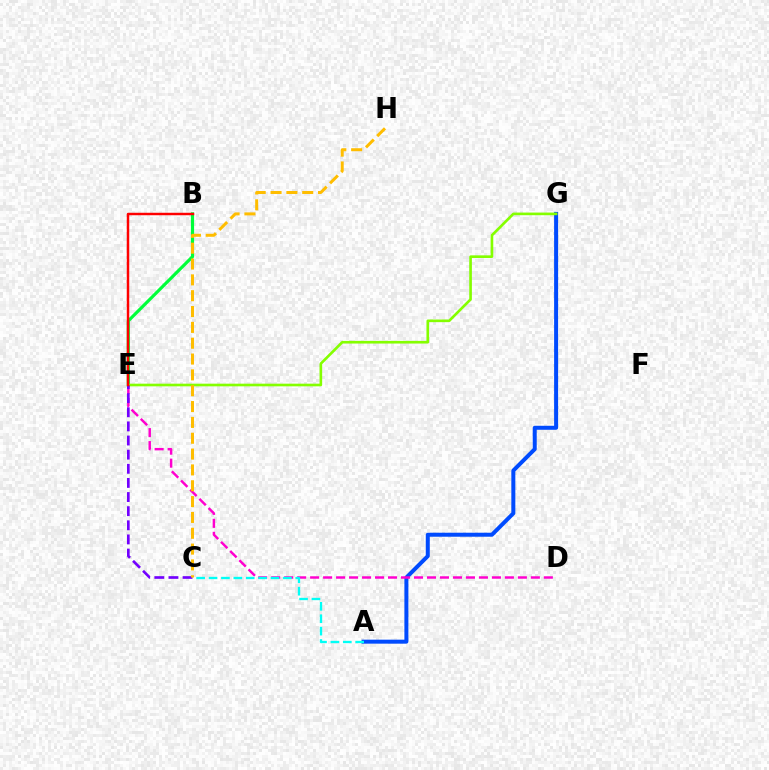{('A', 'G'): [{'color': '#004bff', 'line_style': 'solid', 'thickness': 2.88}], ('D', 'E'): [{'color': '#ff00cf', 'line_style': 'dashed', 'thickness': 1.76}], ('B', 'E'): [{'color': '#00ff39', 'line_style': 'solid', 'thickness': 2.28}, {'color': '#ff0000', 'line_style': 'solid', 'thickness': 1.77}], ('A', 'C'): [{'color': '#00fff6', 'line_style': 'dashed', 'thickness': 1.68}], ('E', 'G'): [{'color': '#84ff00', 'line_style': 'solid', 'thickness': 1.9}], ('C', 'E'): [{'color': '#7200ff', 'line_style': 'dashed', 'thickness': 1.92}], ('C', 'H'): [{'color': '#ffbd00', 'line_style': 'dashed', 'thickness': 2.15}]}